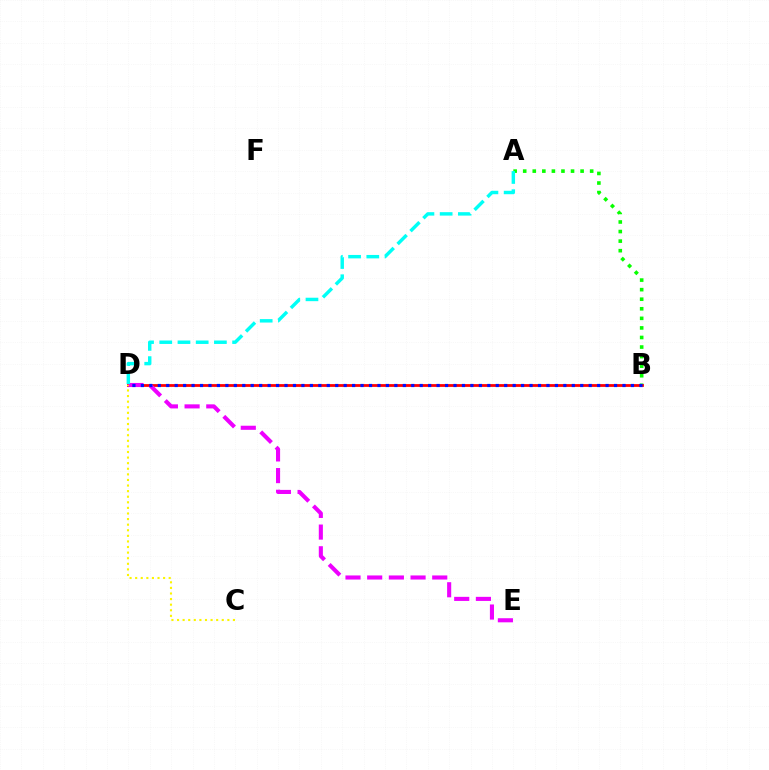{('A', 'B'): [{'color': '#08ff00', 'line_style': 'dotted', 'thickness': 2.6}], ('B', 'D'): [{'color': '#ff0000', 'line_style': 'solid', 'thickness': 2.0}, {'color': '#0010ff', 'line_style': 'dotted', 'thickness': 2.3}], ('D', 'E'): [{'color': '#ee00ff', 'line_style': 'dashed', 'thickness': 2.95}], ('A', 'D'): [{'color': '#00fff6', 'line_style': 'dashed', 'thickness': 2.47}], ('C', 'D'): [{'color': '#fcf500', 'line_style': 'dotted', 'thickness': 1.52}]}